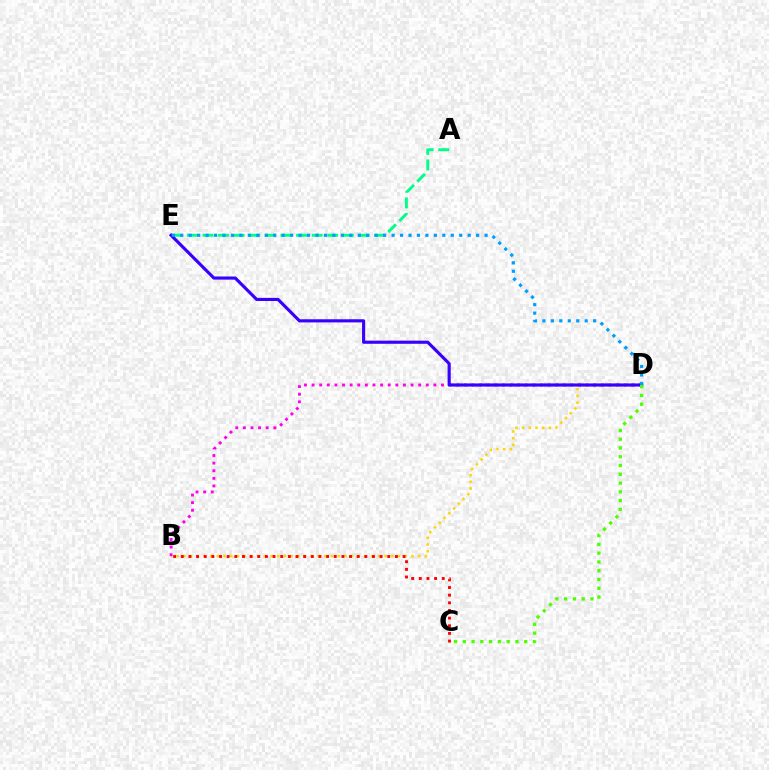{('B', 'D'): [{'color': '#ffd500', 'line_style': 'dotted', 'thickness': 1.82}, {'color': '#ff00ed', 'line_style': 'dotted', 'thickness': 2.07}], ('B', 'C'): [{'color': '#ff0000', 'line_style': 'dotted', 'thickness': 2.08}], ('A', 'E'): [{'color': '#00ff86', 'line_style': 'dashed', 'thickness': 2.12}], ('D', 'E'): [{'color': '#3700ff', 'line_style': 'solid', 'thickness': 2.26}, {'color': '#009eff', 'line_style': 'dotted', 'thickness': 2.3}], ('C', 'D'): [{'color': '#4fff00', 'line_style': 'dotted', 'thickness': 2.38}]}